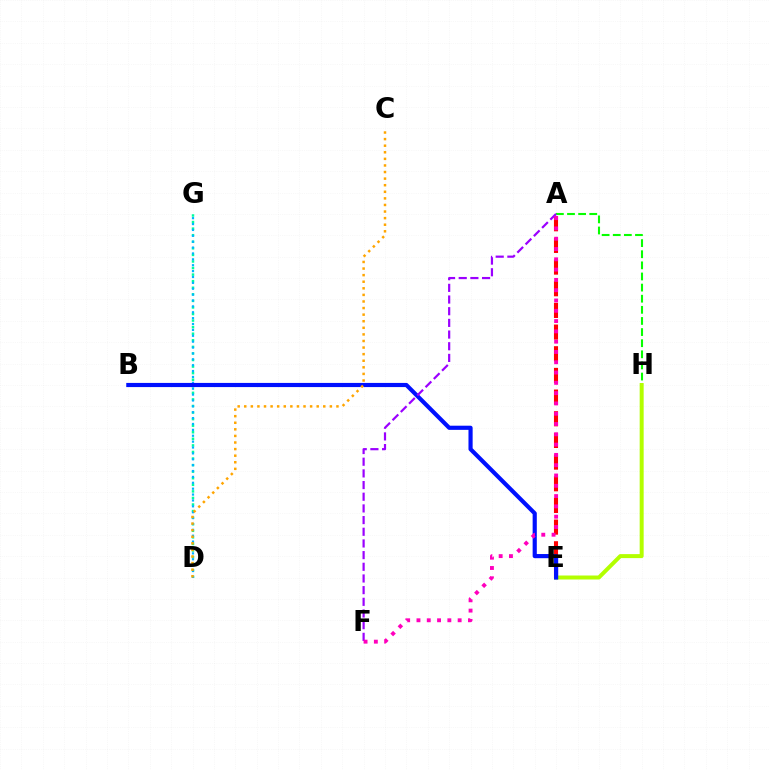{('A', 'E'): [{'color': '#ff0000', 'line_style': 'dashed', 'thickness': 2.94}], ('D', 'G'): [{'color': '#00ff9d', 'line_style': 'dotted', 'thickness': 1.78}, {'color': '#00b5ff', 'line_style': 'dotted', 'thickness': 1.6}], ('A', 'H'): [{'color': '#08ff00', 'line_style': 'dashed', 'thickness': 1.51}], ('E', 'H'): [{'color': '#b3ff00', 'line_style': 'solid', 'thickness': 2.87}], ('B', 'E'): [{'color': '#0010ff', 'line_style': 'solid', 'thickness': 2.99}], ('C', 'D'): [{'color': '#ffa500', 'line_style': 'dotted', 'thickness': 1.79}], ('A', 'F'): [{'color': '#9b00ff', 'line_style': 'dashed', 'thickness': 1.59}, {'color': '#ff00bd', 'line_style': 'dotted', 'thickness': 2.8}]}